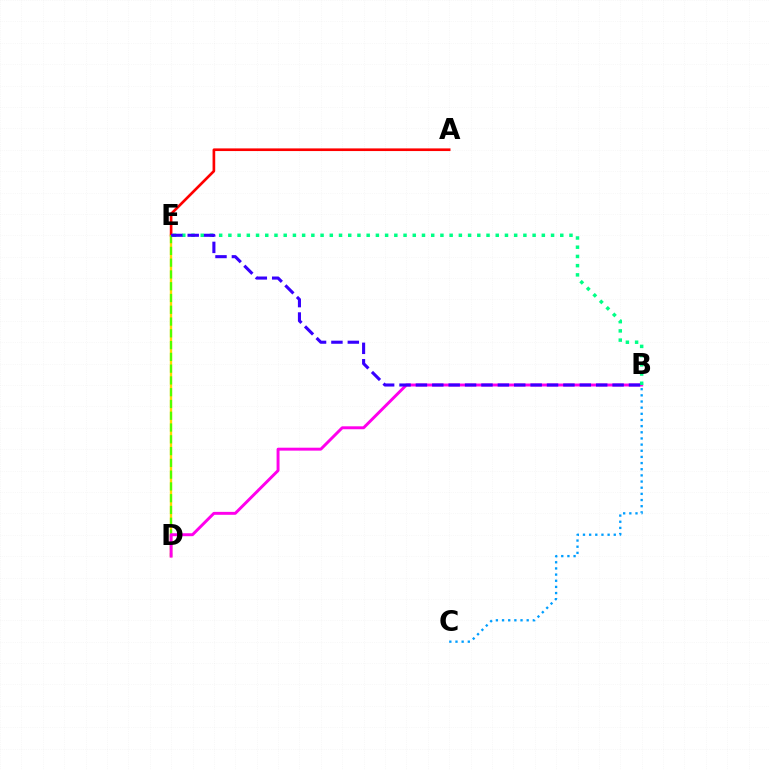{('D', 'E'): [{'color': '#ffd500', 'line_style': 'solid', 'thickness': 1.71}, {'color': '#4fff00', 'line_style': 'dashed', 'thickness': 1.6}], ('B', 'C'): [{'color': '#009eff', 'line_style': 'dotted', 'thickness': 1.67}], ('A', 'E'): [{'color': '#ff0000', 'line_style': 'solid', 'thickness': 1.91}], ('B', 'D'): [{'color': '#ff00ed', 'line_style': 'solid', 'thickness': 2.11}], ('B', 'E'): [{'color': '#00ff86', 'line_style': 'dotted', 'thickness': 2.5}, {'color': '#3700ff', 'line_style': 'dashed', 'thickness': 2.23}]}